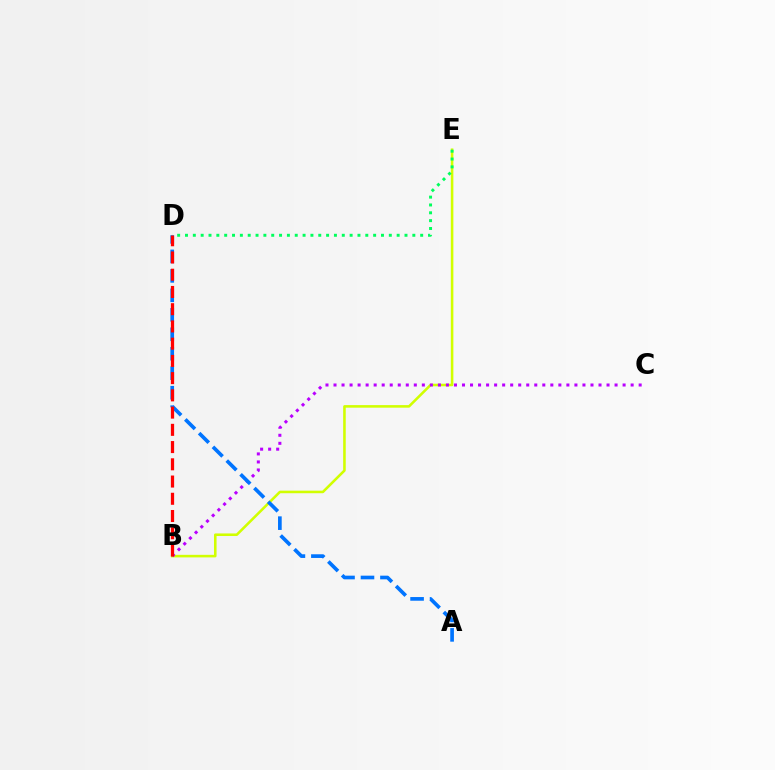{('B', 'E'): [{'color': '#d1ff00', 'line_style': 'solid', 'thickness': 1.85}], ('B', 'C'): [{'color': '#b900ff', 'line_style': 'dotted', 'thickness': 2.18}], ('D', 'E'): [{'color': '#00ff5c', 'line_style': 'dotted', 'thickness': 2.13}], ('A', 'D'): [{'color': '#0074ff', 'line_style': 'dashed', 'thickness': 2.65}], ('B', 'D'): [{'color': '#ff0000', 'line_style': 'dashed', 'thickness': 2.34}]}